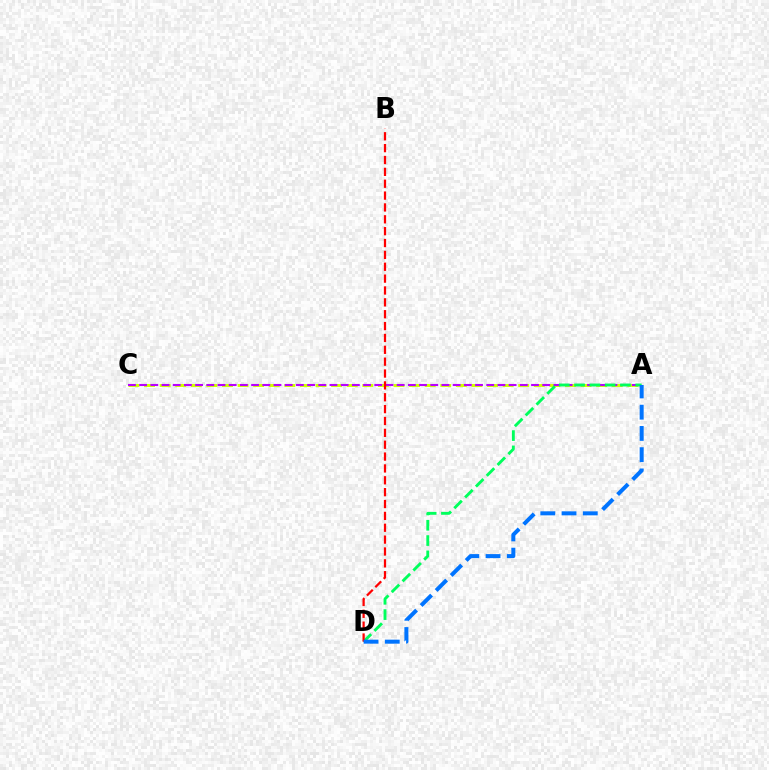{('A', 'C'): [{'color': '#d1ff00', 'line_style': 'dashed', 'thickness': 2.12}, {'color': '#b900ff', 'line_style': 'dashed', 'thickness': 1.52}], ('A', 'D'): [{'color': '#00ff5c', 'line_style': 'dashed', 'thickness': 2.08}, {'color': '#0074ff', 'line_style': 'dashed', 'thickness': 2.89}], ('B', 'D'): [{'color': '#ff0000', 'line_style': 'dashed', 'thickness': 1.61}]}